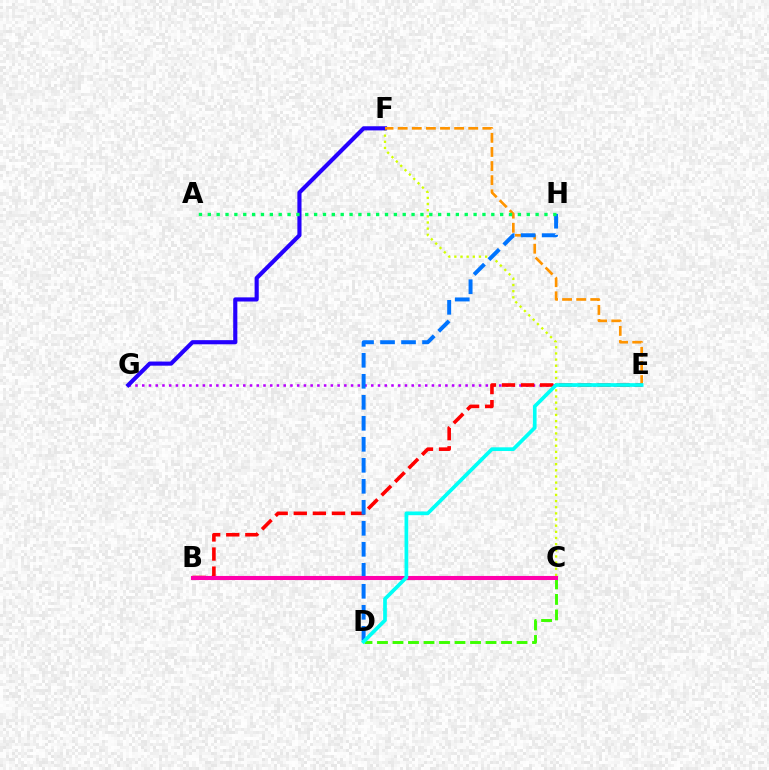{('C', 'F'): [{'color': '#d1ff00', 'line_style': 'dotted', 'thickness': 1.67}], ('C', 'D'): [{'color': '#3dff00', 'line_style': 'dashed', 'thickness': 2.11}], ('E', 'G'): [{'color': '#b900ff', 'line_style': 'dotted', 'thickness': 1.83}], ('F', 'G'): [{'color': '#2500ff', 'line_style': 'solid', 'thickness': 2.98}], ('E', 'F'): [{'color': '#ff9400', 'line_style': 'dashed', 'thickness': 1.92}], ('B', 'E'): [{'color': '#ff0000', 'line_style': 'dashed', 'thickness': 2.59}], ('D', 'H'): [{'color': '#0074ff', 'line_style': 'dashed', 'thickness': 2.85}], ('A', 'H'): [{'color': '#00ff5c', 'line_style': 'dotted', 'thickness': 2.41}], ('B', 'C'): [{'color': '#ff00ac', 'line_style': 'solid', 'thickness': 2.94}], ('D', 'E'): [{'color': '#00fff6', 'line_style': 'solid', 'thickness': 2.67}]}